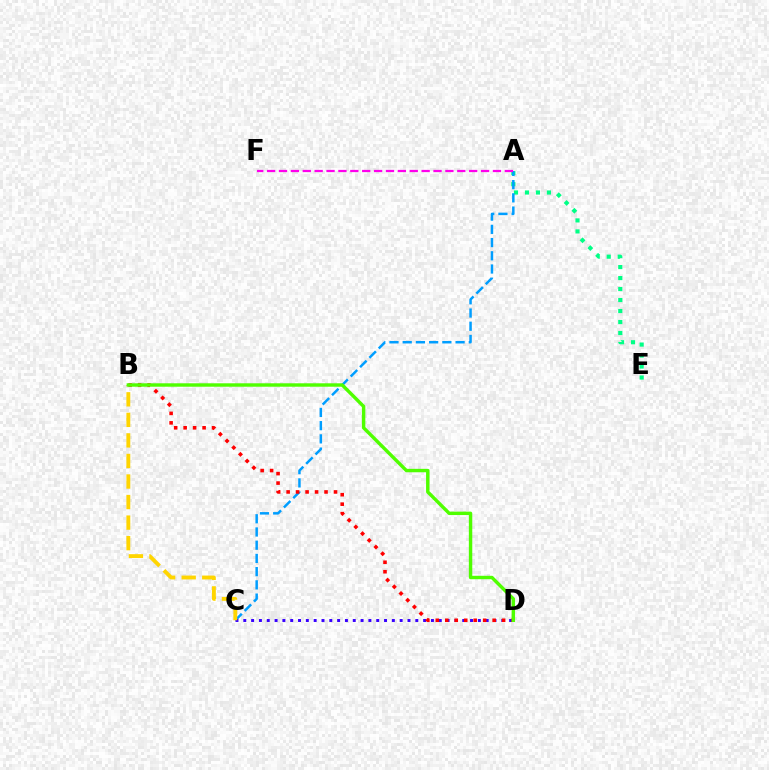{('A', 'E'): [{'color': '#00ff86', 'line_style': 'dotted', 'thickness': 2.98}], ('A', 'C'): [{'color': '#009eff', 'line_style': 'dashed', 'thickness': 1.8}], ('C', 'D'): [{'color': '#3700ff', 'line_style': 'dotted', 'thickness': 2.12}], ('A', 'F'): [{'color': '#ff00ed', 'line_style': 'dashed', 'thickness': 1.61}], ('B', 'C'): [{'color': '#ffd500', 'line_style': 'dashed', 'thickness': 2.79}], ('B', 'D'): [{'color': '#ff0000', 'line_style': 'dotted', 'thickness': 2.57}, {'color': '#4fff00', 'line_style': 'solid', 'thickness': 2.47}]}